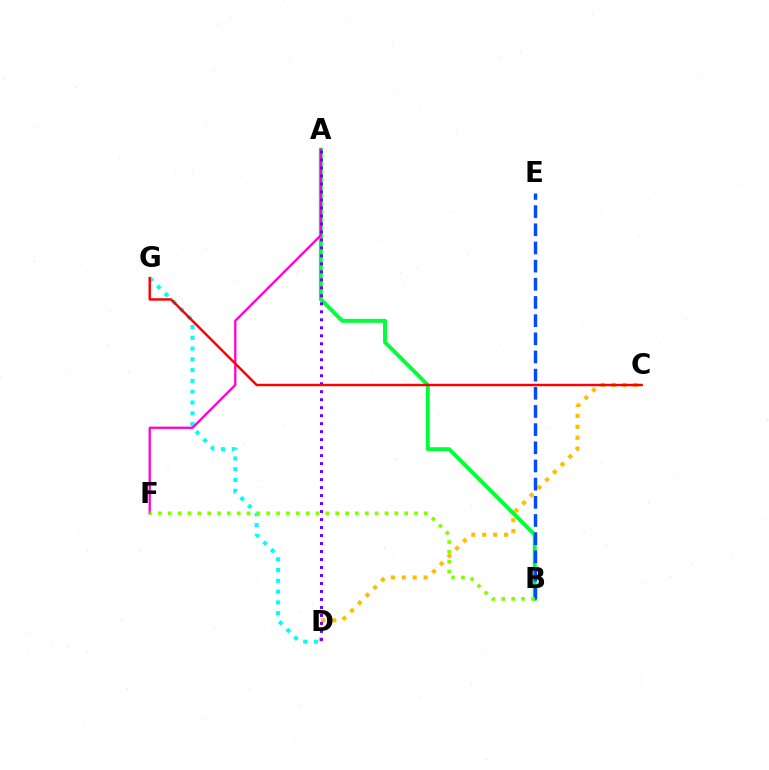{('C', 'D'): [{'color': '#ffbd00', 'line_style': 'dotted', 'thickness': 2.96}], ('A', 'B'): [{'color': '#00ff39', 'line_style': 'solid', 'thickness': 2.84}], ('B', 'E'): [{'color': '#004bff', 'line_style': 'dashed', 'thickness': 2.47}], ('D', 'G'): [{'color': '#00fff6', 'line_style': 'dotted', 'thickness': 2.93}], ('A', 'F'): [{'color': '#ff00cf', 'line_style': 'solid', 'thickness': 1.64}], ('A', 'D'): [{'color': '#7200ff', 'line_style': 'dotted', 'thickness': 2.17}], ('C', 'G'): [{'color': '#ff0000', 'line_style': 'solid', 'thickness': 1.76}], ('B', 'F'): [{'color': '#84ff00', 'line_style': 'dotted', 'thickness': 2.68}]}